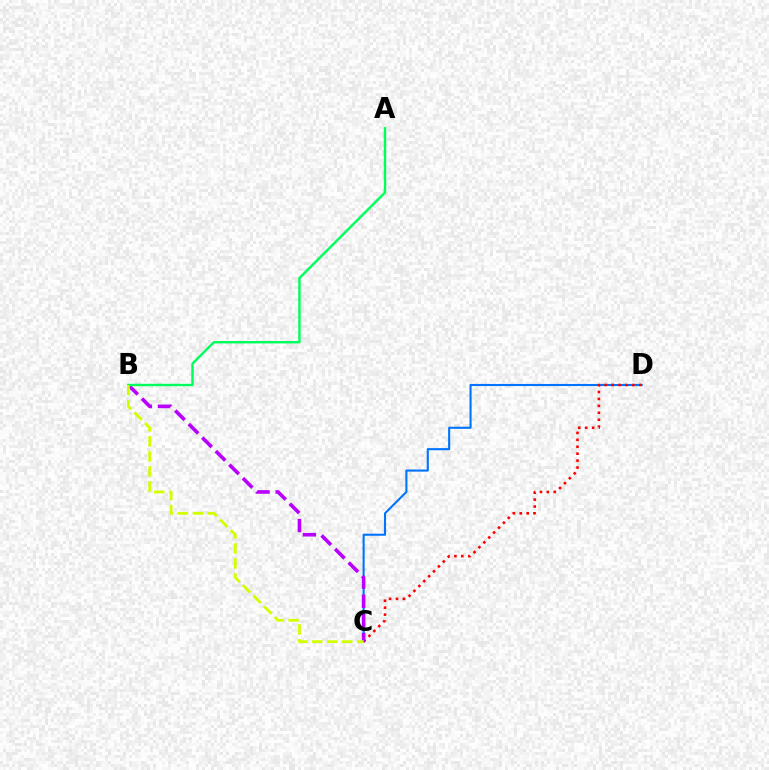{('C', 'D'): [{'color': '#0074ff', 'line_style': 'solid', 'thickness': 1.51}, {'color': '#ff0000', 'line_style': 'dotted', 'thickness': 1.88}], ('B', 'C'): [{'color': '#b900ff', 'line_style': 'dashed', 'thickness': 2.6}, {'color': '#d1ff00', 'line_style': 'dashed', 'thickness': 2.04}], ('A', 'B'): [{'color': '#00ff5c', 'line_style': 'solid', 'thickness': 1.75}]}